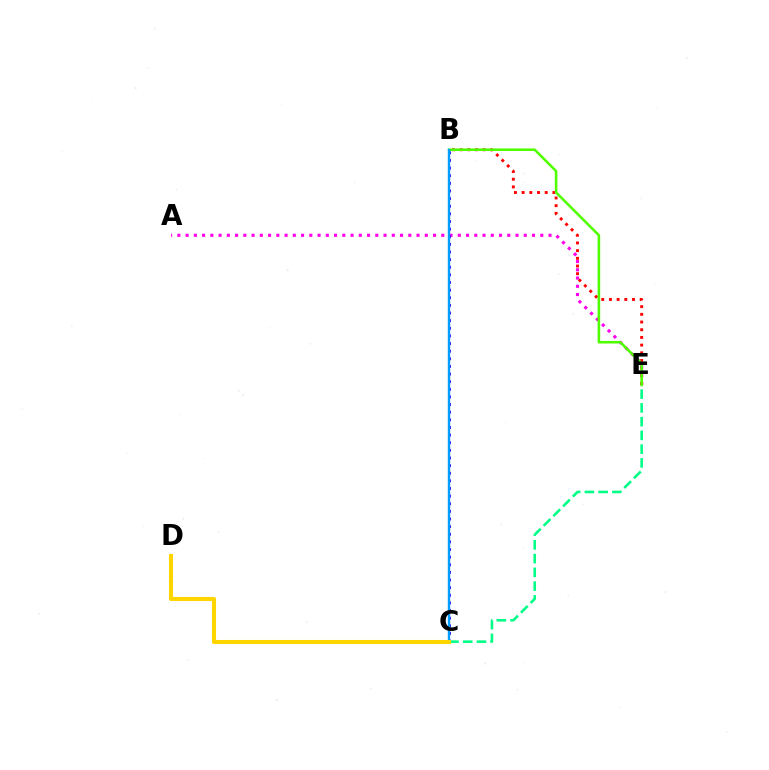{('A', 'E'): [{'color': '#ff00ed', 'line_style': 'dotted', 'thickness': 2.24}], ('B', 'C'): [{'color': '#3700ff', 'line_style': 'dotted', 'thickness': 2.07}, {'color': '#009eff', 'line_style': 'solid', 'thickness': 1.73}], ('C', 'E'): [{'color': '#00ff86', 'line_style': 'dashed', 'thickness': 1.87}], ('B', 'E'): [{'color': '#ff0000', 'line_style': 'dotted', 'thickness': 2.09}, {'color': '#4fff00', 'line_style': 'solid', 'thickness': 1.85}], ('C', 'D'): [{'color': '#ffd500', 'line_style': 'solid', 'thickness': 2.93}]}